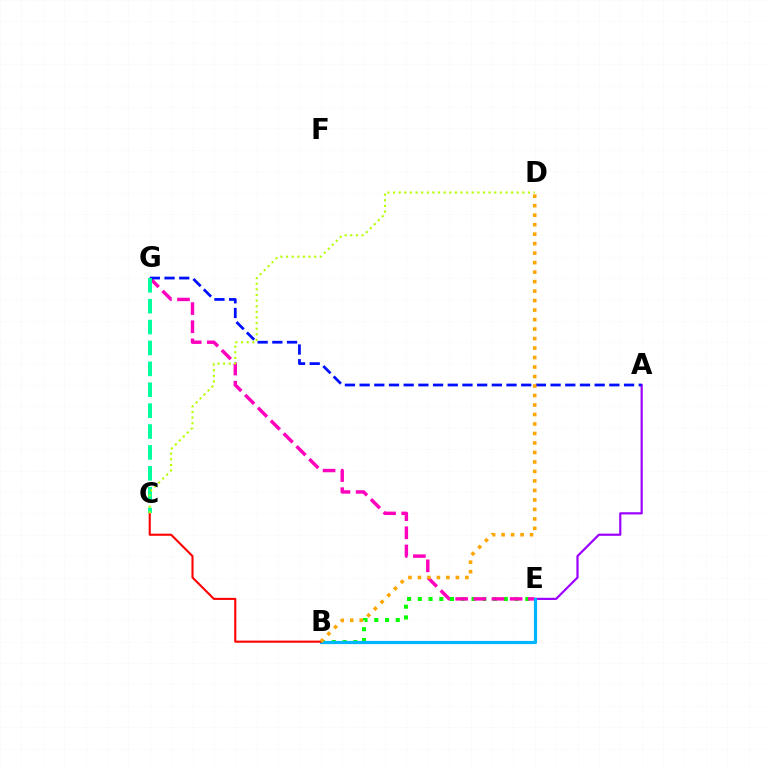{('B', 'E'): [{'color': '#08ff00', 'line_style': 'dotted', 'thickness': 2.92}, {'color': '#00b5ff', 'line_style': 'solid', 'thickness': 2.28}], ('A', 'E'): [{'color': '#9b00ff', 'line_style': 'solid', 'thickness': 1.58}], ('E', 'G'): [{'color': '#ff00bd', 'line_style': 'dashed', 'thickness': 2.47}], ('A', 'G'): [{'color': '#0010ff', 'line_style': 'dashed', 'thickness': 2.0}], ('B', 'C'): [{'color': '#ff0000', 'line_style': 'solid', 'thickness': 1.51}], ('C', 'G'): [{'color': '#00ff9d', 'line_style': 'dashed', 'thickness': 2.84}], ('C', 'D'): [{'color': '#b3ff00', 'line_style': 'dotted', 'thickness': 1.53}], ('B', 'D'): [{'color': '#ffa500', 'line_style': 'dotted', 'thickness': 2.58}]}